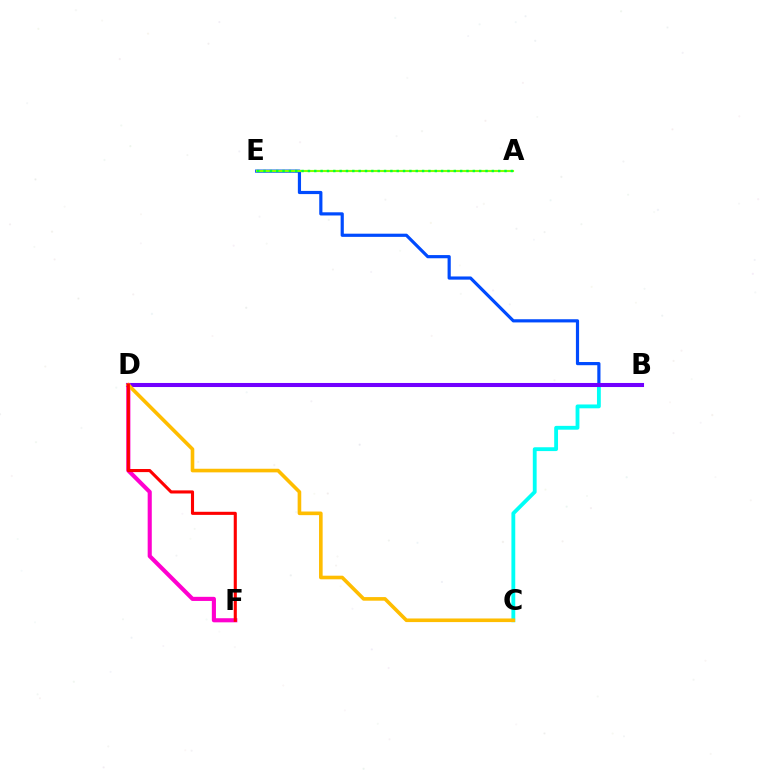{('B', 'C'): [{'color': '#00fff6', 'line_style': 'solid', 'thickness': 2.76}], ('B', 'E'): [{'color': '#004bff', 'line_style': 'solid', 'thickness': 2.29}], ('A', 'E'): [{'color': '#84ff00', 'line_style': 'solid', 'thickness': 1.53}, {'color': '#00ff39', 'line_style': 'dotted', 'thickness': 1.72}], ('B', 'D'): [{'color': '#7200ff', 'line_style': 'solid', 'thickness': 2.93}], ('D', 'F'): [{'color': '#ff00cf', 'line_style': 'solid', 'thickness': 2.96}, {'color': '#ff0000', 'line_style': 'solid', 'thickness': 2.23}], ('C', 'D'): [{'color': '#ffbd00', 'line_style': 'solid', 'thickness': 2.6}]}